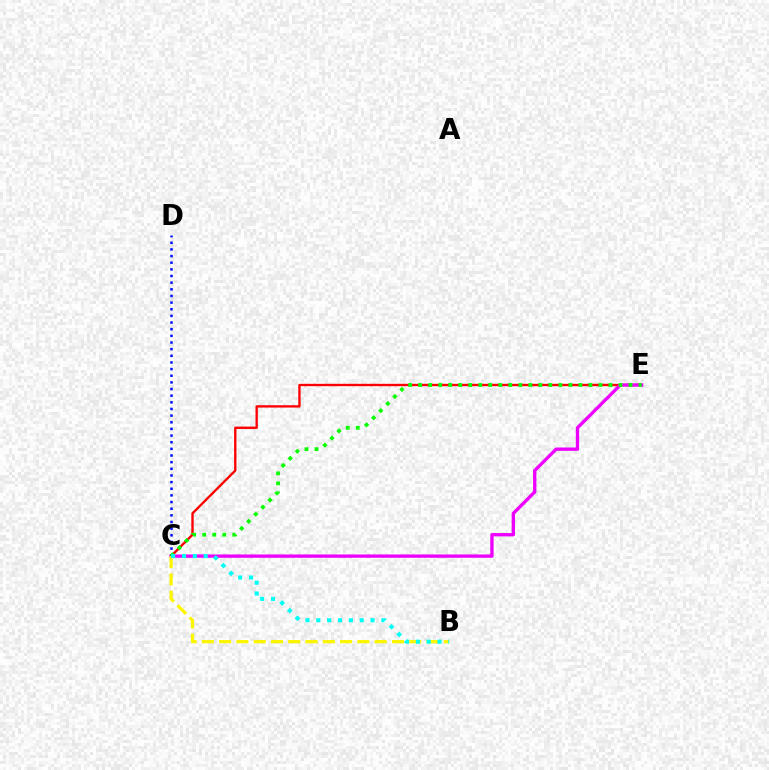{('C', 'E'): [{'color': '#ff0000', 'line_style': 'solid', 'thickness': 1.7}, {'color': '#ee00ff', 'line_style': 'solid', 'thickness': 2.4}, {'color': '#08ff00', 'line_style': 'dotted', 'thickness': 2.72}], ('C', 'D'): [{'color': '#0010ff', 'line_style': 'dotted', 'thickness': 1.81}], ('B', 'C'): [{'color': '#fcf500', 'line_style': 'dashed', 'thickness': 2.35}, {'color': '#00fff6', 'line_style': 'dotted', 'thickness': 2.95}]}